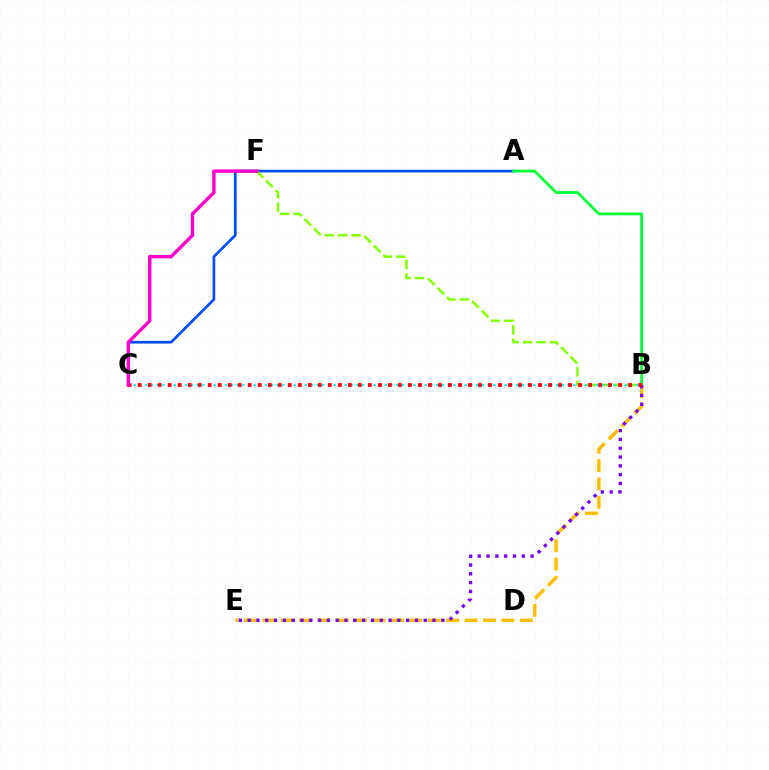{('B', 'E'): [{'color': '#ffbd00', 'line_style': 'dashed', 'thickness': 2.5}, {'color': '#7200ff', 'line_style': 'dotted', 'thickness': 2.39}], ('A', 'C'): [{'color': '#004bff', 'line_style': 'solid', 'thickness': 1.95}], ('B', 'F'): [{'color': '#84ff00', 'line_style': 'dashed', 'thickness': 1.82}], ('A', 'B'): [{'color': '#00ff39', 'line_style': 'solid', 'thickness': 2.01}], ('B', 'C'): [{'color': '#00fff6', 'line_style': 'dotted', 'thickness': 1.55}, {'color': '#ff0000', 'line_style': 'dotted', 'thickness': 2.72}], ('C', 'F'): [{'color': '#ff00cf', 'line_style': 'solid', 'thickness': 2.48}]}